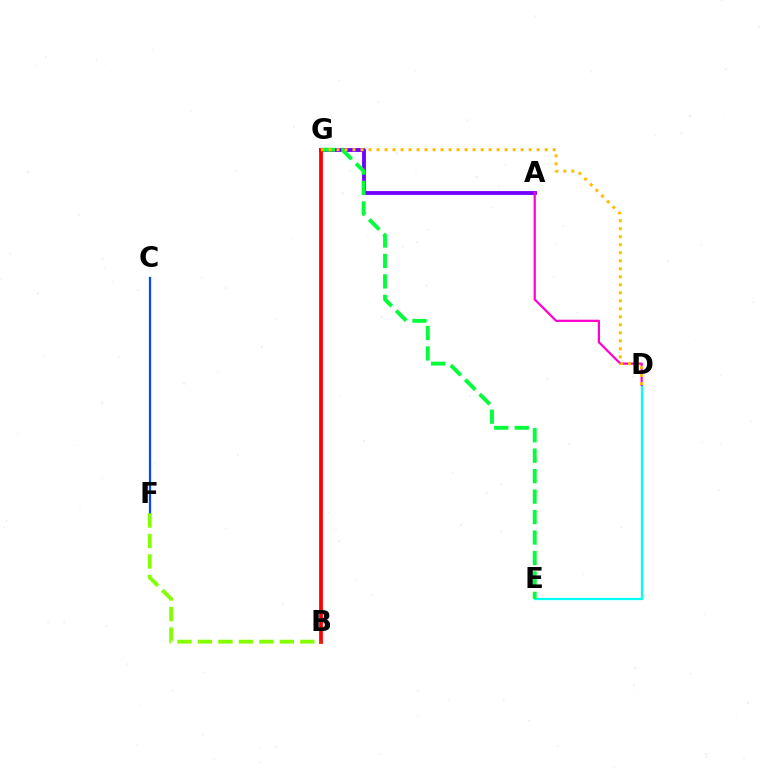{('A', 'G'): [{'color': '#7200ff', 'line_style': 'solid', 'thickness': 2.76}], ('C', 'F'): [{'color': '#004bff', 'line_style': 'solid', 'thickness': 1.61}], ('D', 'E'): [{'color': '#00fff6', 'line_style': 'solid', 'thickness': 1.65}], ('E', 'G'): [{'color': '#00ff39', 'line_style': 'dashed', 'thickness': 2.78}], ('A', 'D'): [{'color': '#ff00cf', 'line_style': 'solid', 'thickness': 1.61}], ('B', 'G'): [{'color': '#ff0000', 'line_style': 'solid', 'thickness': 2.7}], ('D', 'G'): [{'color': '#ffbd00', 'line_style': 'dotted', 'thickness': 2.18}], ('B', 'F'): [{'color': '#84ff00', 'line_style': 'dashed', 'thickness': 2.78}]}